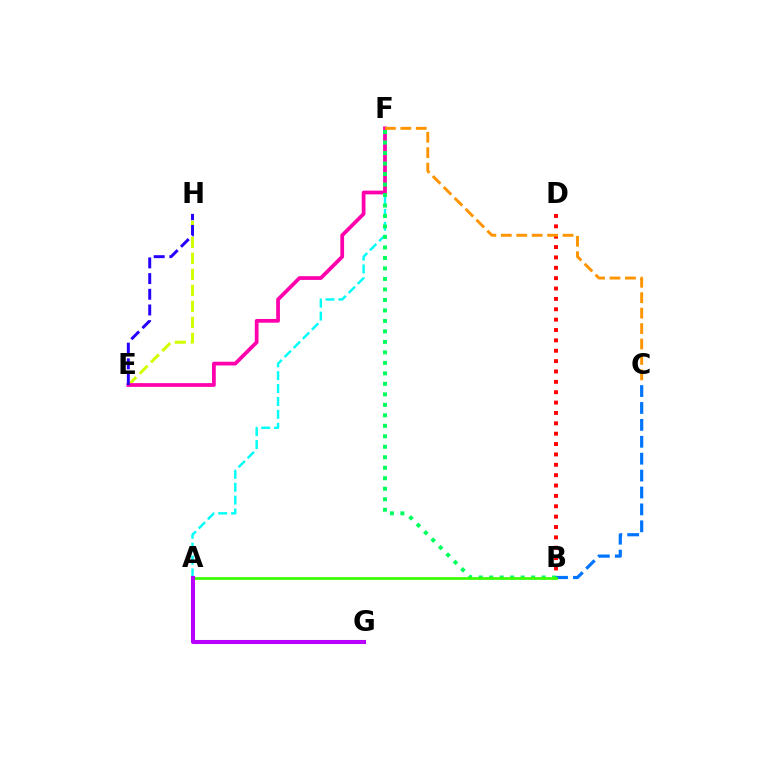{('E', 'H'): [{'color': '#d1ff00', 'line_style': 'dashed', 'thickness': 2.18}, {'color': '#2500ff', 'line_style': 'dashed', 'thickness': 2.13}], ('A', 'F'): [{'color': '#00fff6', 'line_style': 'dashed', 'thickness': 1.75}], ('B', 'D'): [{'color': '#ff0000', 'line_style': 'dotted', 'thickness': 2.82}], ('E', 'F'): [{'color': '#ff00ac', 'line_style': 'solid', 'thickness': 2.7}], ('B', 'F'): [{'color': '#00ff5c', 'line_style': 'dotted', 'thickness': 2.85}], ('B', 'C'): [{'color': '#0074ff', 'line_style': 'dashed', 'thickness': 2.3}], ('A', 'B'): [{'color': '#3dff00', 'line_style': 'solid', 'thickness': 1.95}], ('A', 'G'): [{'color': '#b900ff', 'line_style': 'solid', 'thickness': 2.92}], ('C', 'F'): [{'color': '#ff9400', 'line_style': 'dashed', 'thickness': 2.1}]}